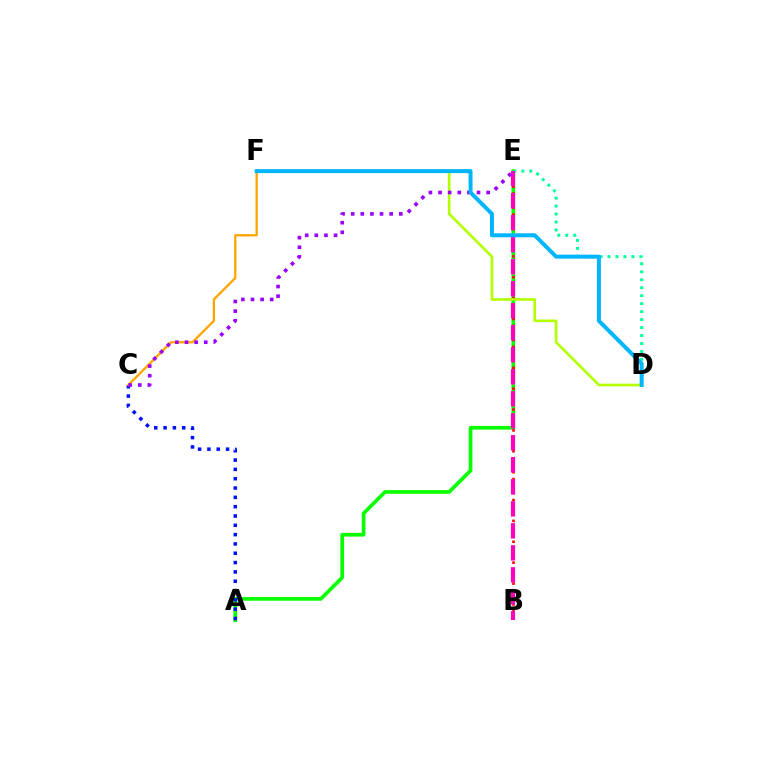{('A', 'E'): [{'color': '#08ff00', 'line_style': 'solid', 'thickness': 2.66}], ('D', 'E'): [{'color': '#00ff9d', 'line_style': 'dotted', 'thickness': 2.16}], ('A', 'C'): [{'color': '#0010ff', 'line_style': 'dotted', 'thickness': 2.53}], ('B', 'E'): [{'color': '#ff0000', 'line_style': 'dotted', 'thickness': 1.89}, {'color': '#ff00bd', 'line_style': 'dashed', 'thickness': 2.99}], ('D', 'F'): [{'color': '#b3ff00', 'line_style': 'solid', 'thickness': 1.9}, {'color': '#00b5ff', 'line_style': 'solid', 'thickness': 2.88}], ('C', 'F'): [{'color': '#ffa500', 'line_style': 'solid', 'thickness': 1.67}], ('C', 'E'): [{'color': '#9b00ff', 'line_style': 'dotted', 'thickness': 2.61}]}